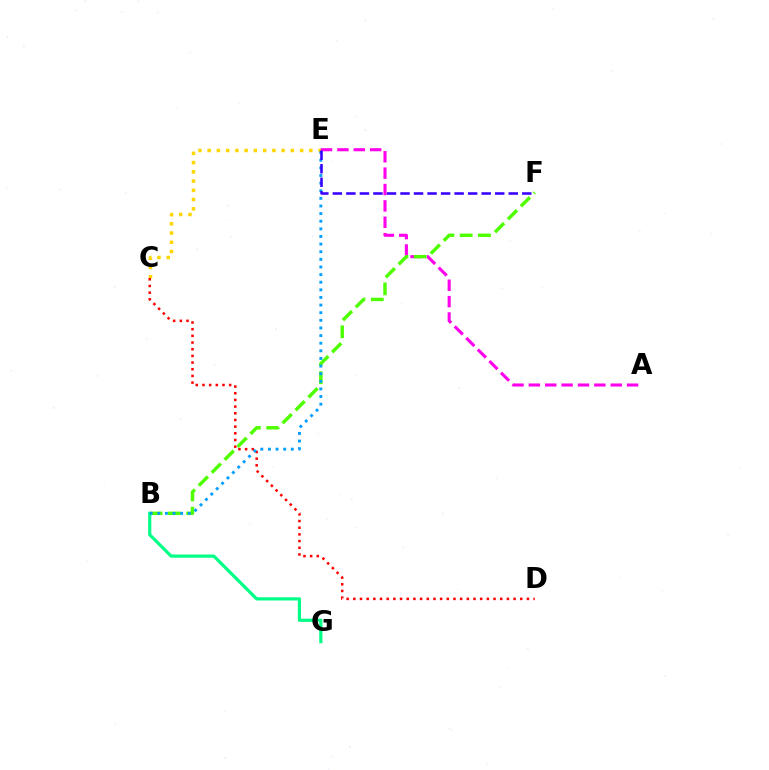{('C', 'E'): [{'color': '#ffd500', 'line_style': 'dotted', 'thickness': 2.51}], ('A', 'E'): [{'color': '#ff00ed', 'line_style': 'dashed', 'thickness': 2.22}], ('C', 'D'): [{'color': '#ff0000', 'line_style': 'dotted', 'thickness': 1.81}], ('B', 'F'): [{'color': '#4fff00', 'line_style': 'dashed', 'thickness': 2.48}], ('B', 'G'): [{'color': '#00ff86', 'line_style': 'solid', 'thickness': 2.29}], ('B', 'E'): [{'color': '#009eff', 'line_style': 'dotted', 'thickness': 2.07}], ('E', 'F'): [{'color': '#3700ff', 'line_style': 'dashed', 'thickness': 1.84}]}